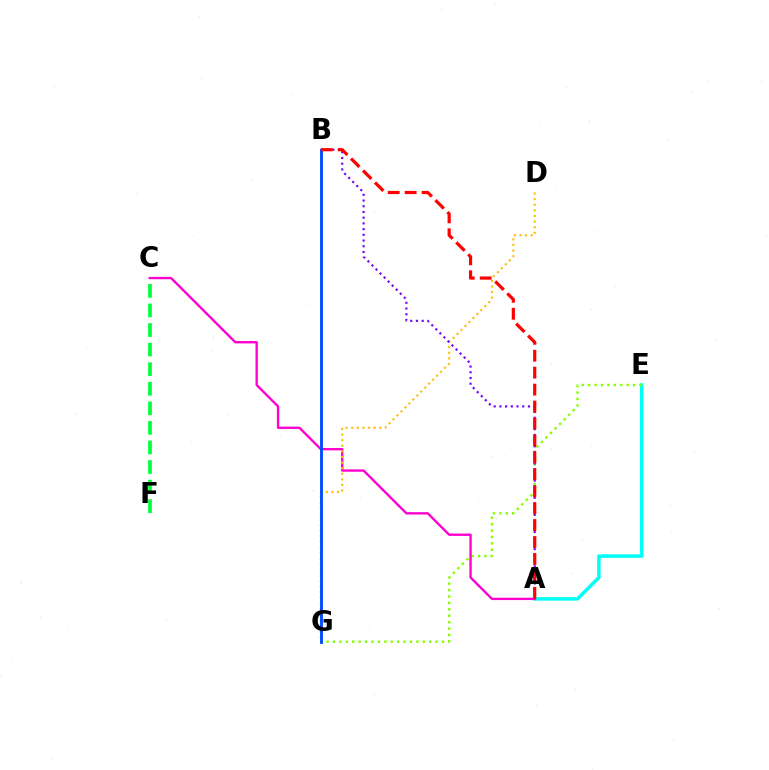{('A', 'E'): [{'color': '#00fff6', 'line_style': 'solid', 'thickness': 2.5}], ('E', 'G'): [{'color': '#84ff00', 'line_style': 'dotted', 'thickness': 1.74}], ('A', 'C'): [{'color': '#ff00cf', 'line_style': 'solid', 'thickness': 1.7}], ('D', 'G'): [{'color': '#ffbd00', 'line_style': 'dotted', 'thickness': 1.52}], ('B', 'G'): [{'color': '#004bff', 'line_style': 'solid', 'thickness': 2.08}], ('A', 'B'): [{'color': '#7200ff', 'line_style': 'dotted', 'thickness': 1.55}, {'color': '#ff0000', 'line_style': 'dashed', 'thickness': 2.3}], ('C', 'F'): [{'color': '#00ff39', 'line_style': 'dashed', 'thickness': 2.66}]}